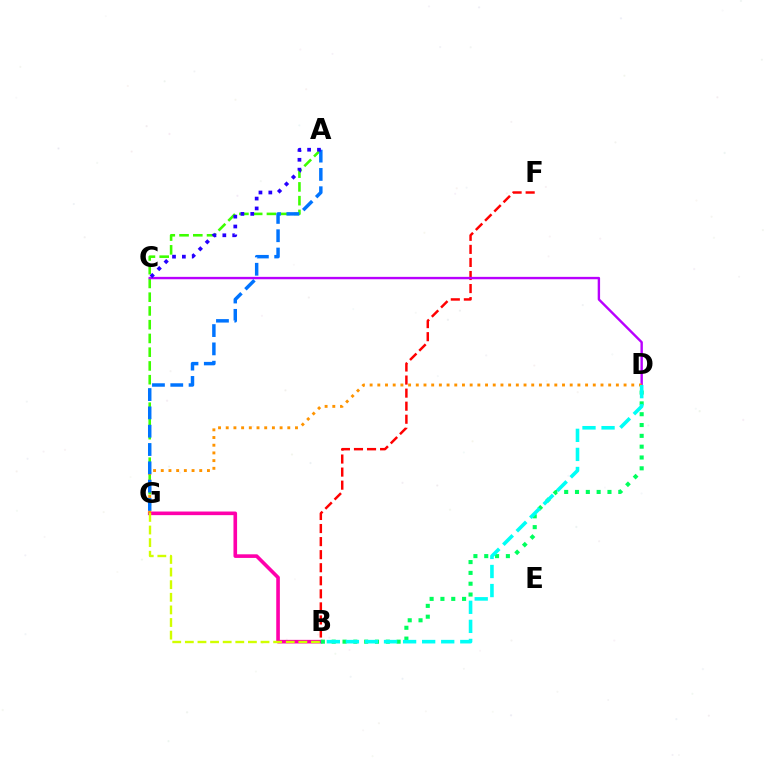{('B', 'F'): [{'color': '#ff0000', 'line_style': 'dashed', 'thickness': 1.77}], ('B', 'G'): [{'color': '#ff00ac', 'line_style': 'solid', 'thickness': 2.6}, {'color': '#d1ff00', 'line_style': 'dashed', 'thickness': 1.71}], ('A', 'G'): [{'color': '#3dff00', 'line_style': 'dashed', 'thickness': 1.87}, {'color': '#0074ff', 'line_style': 'dashed', 'thickness': 2.49}], ('C', 'D'): [{'color': '#b900ff', 'line_style': 'solid', 'thickness': 1.72}], ('D', 'G'): [{'color': '#ff9400', 'line_style': 'dotted', 'thickness': 2.09}], ('B', 'D'): [{'color': '#00ff5c', 'line_style': 'dotted', 'thickness': 2.94}, {'color': '#00fff6', 'line_style': 'dashed', 'thickness': 2.59}], ('A', 'C'): [{'color': '#2500ff', 'line_style': 'dotted', 'thickness': 2.68}]}